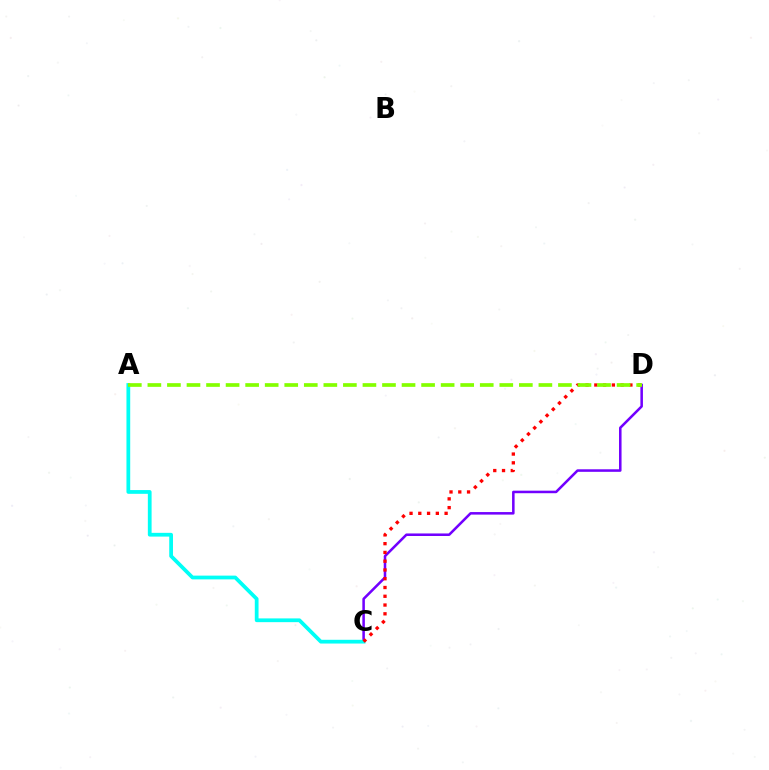{('C', 'D'): [{'color': '#7200ff', 'line_style': 'solid', 'thickness': 1.83}, {'color': '#ff0000', 'line_style': 'dotted', 'thickness': 2.38}], ('A', 'C'): [{'color': '#00fff6', 'line_style': 'solid', 'thickness': 2.7}], ('A', 'D'): [{'color': '#84ff00', 'line_style': 'dashed', 'thickness': 2.66}]}